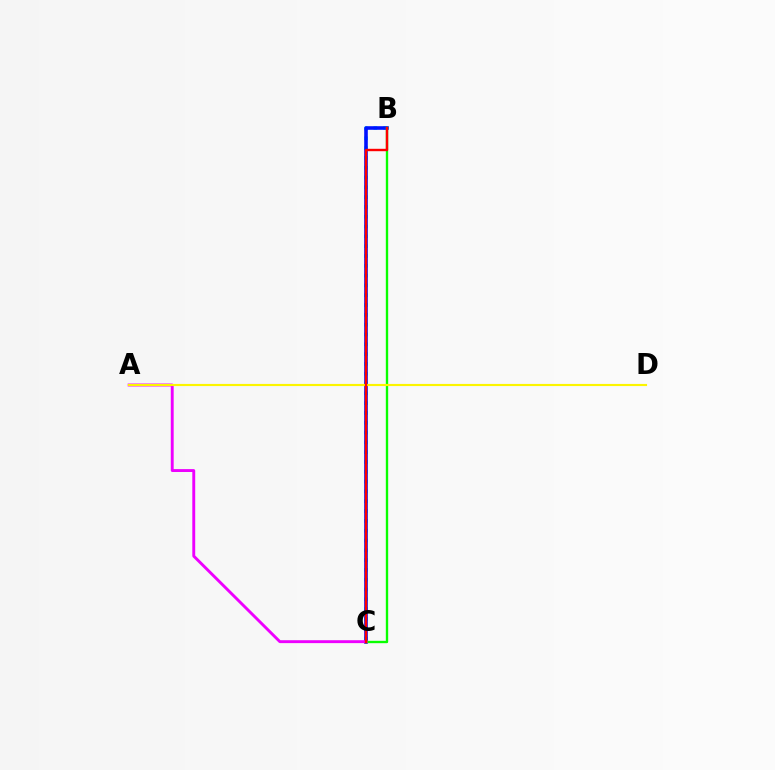{('B', 'C'): [{'color': '#00fff6', 'line_style': 'dotted', 'thickness': 2.67}, {'color': '#0010ff', 'line_style': 'solid', 'thickness': 2.59}, {'color': '#08ff00', 'line_style': 'solid', 'thickness': 1.7}, {'color': '#ff0000', 'line_style': 'solid', 'thickness': 1.73}], ('A', 'C'): [{'color': '#ee00ff', 'line_style': 'solid', 'thickness': 2.09}], ('A', 'D'): [{'color': '#fcf500', 'line_style': 'solid', 'thickness': 1.54}]}